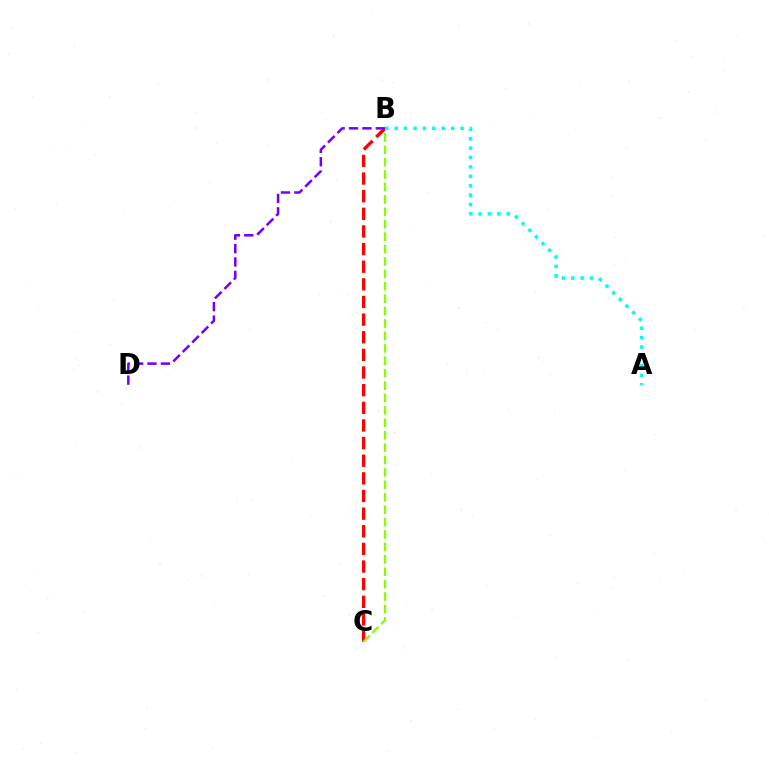{('B', 'C'): [{'color': '#ff0000', 'line_style': 'dashed', 'thickness': 2.4}, {'color': '#84ff00', 'line_style': 'dashed', 'thickness': 1.69}], ('A', 'B'): [{'color': '#00fff6', 'line_style': 'dotted', 'thickness': 2.56}], ('B', 'D'): [{'color': '#7200ff', 'line_style': 'dashed', 'thickness': 1.82}]}